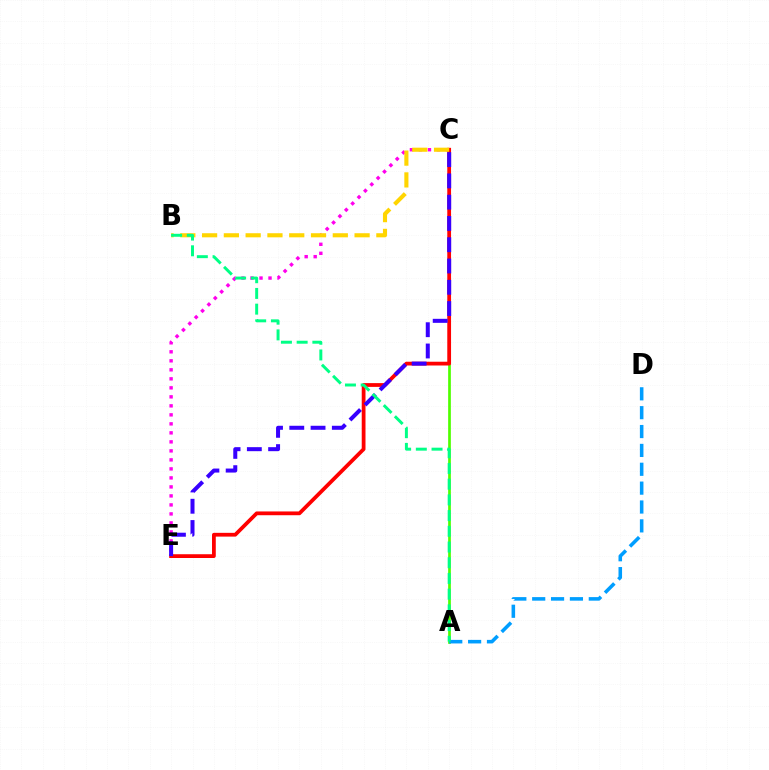{('A', 'C'): [{'color': '#4fff00', 'line_style': 'solid', 'thickness': 1.95}], ('C', 'E'): [{'color': '#ff00ed', 'line_style': 'dotted', 'thickness': 2.45}, {'color': '#ff0000', 'line_style': 'solid', 'thickness': 2.71}, {'color': '#3700ff', 'line_style': 'dashed', 'thickness': 2.89}], ('B', 'C'): [{'color': '#ffd500', 'line_style': 'dashed', 'thickness': 2.96}], ('A', 'D'): [{'color': '#009eff', 'line_style': 'dashed', 'thickness': 2.56}], ('A', 'B'): [{'color': '#00ff86', 'line_style': 'dashed', 'thickness': 2.13}]}